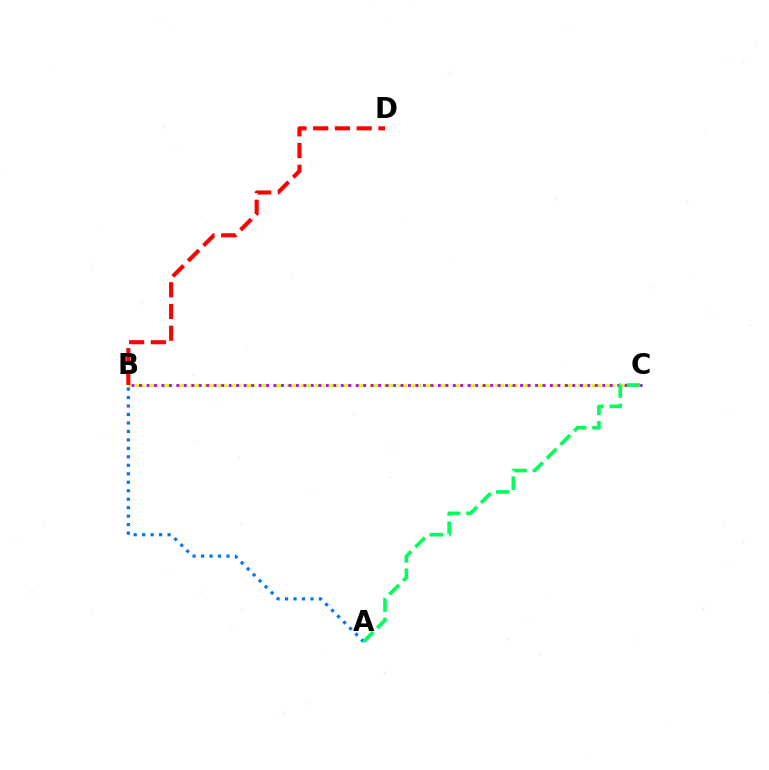{('A', 'B'): [{'color': '#0074ff', 'line_style': 'dotted', 'thickness': 2.3}], ('B', 'C'): [{'color': '#d1ff00', 'line_style': 'dashed', 'thickness': 1.88}, {'color': '#b900ff', 'line_style': 'dotted', 'thickness': 2.03}], ('B', 'D'): [{'color': '#ff0000', 'line_style': 'dashed', 'thickness': 2.95}], ('A', 'C'): [{'color': '#00ff5c', 'line_style': 'dashed', 'thickness': 2.63}]}